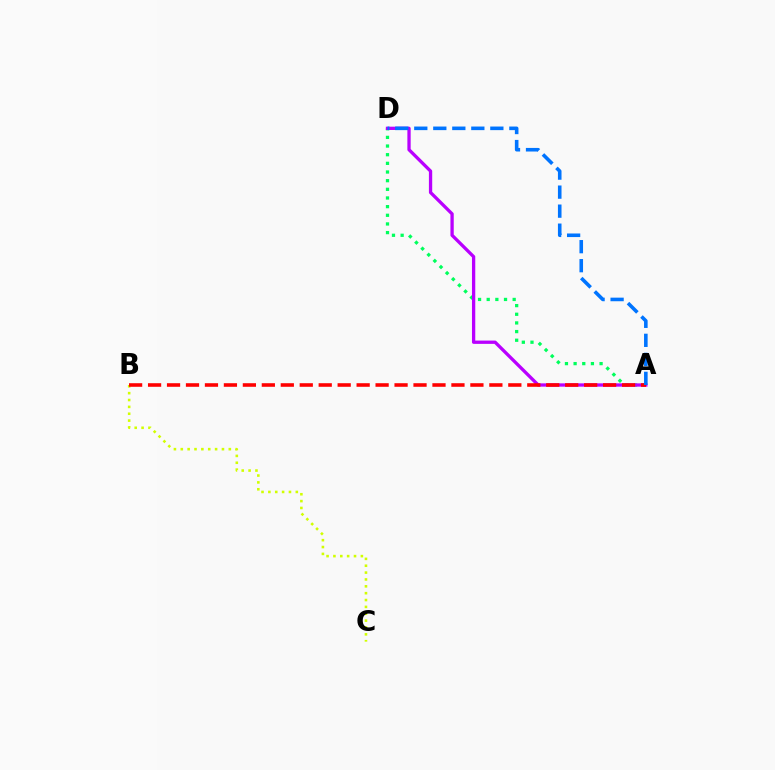{('A', 'D'): [{'color': '#00ff5c', 'line_style': 'dotted', 'thickness': 2.35}, {'color': '#b900ff', 'line_style': 'solid', 'thickness': 2.37}, {'color': '#0074ff', 'line_style': 'dashed', 'thickness': 2.58}], ('B', 'C'): [{'color': '#d1ff00', 'line_style': 'dotted', 'thickness': 1.86}], ('A', 'B'): [{'color': '#ff0000', 'line_style': 'dashed', 'thickness': 2.58}]}